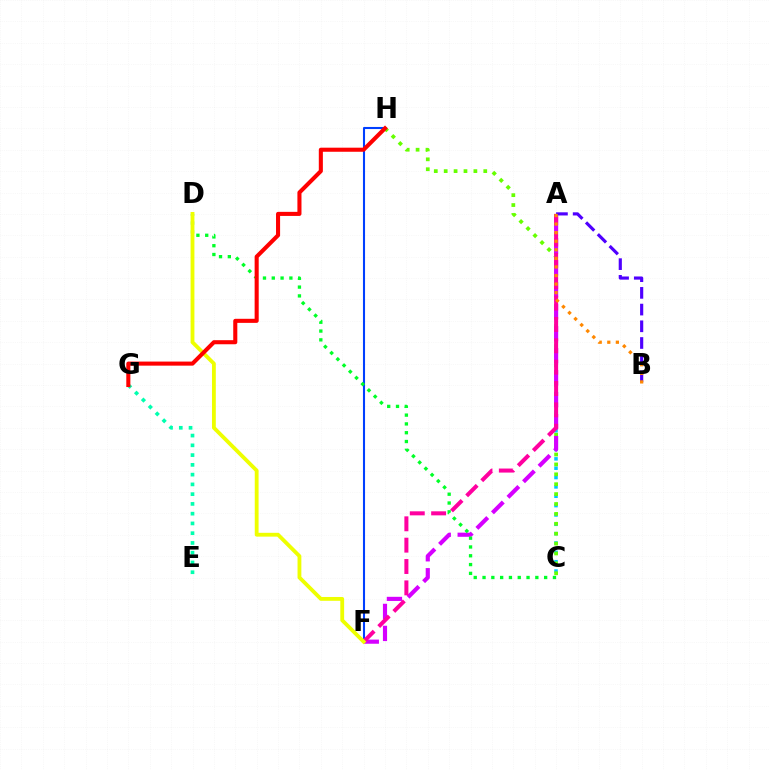{('A', 'C'): [{'color': '#00c7ff', 'line_style': 'dotted', 'thickness': 2.54}], ('C', 'H'): [{'color': '#66ff00', 'line_style': 'dotted', 'thickness': 2.69}], ('A', 'F'): [{'color': '#d600ff', 'line_style': 'dashed', 'thickness': 2.99}, {'color': '#ff00a0', 'line_style': 'dashed', 'thickness': 2.9}], ('F', 'H'): [{'color': '#003fff', 'line_style': 'solid', 'thickness': 1.5}], ('C', 'D'): [{'color': '#00ff27', 'line_style': 'dotted', 'thickness': 2.39}], ('D', 'F'): [{'color': '#eeff00', 'line_style': 'solid', 'thickness': 2.75}], ('E', 'G'): [{'color': '#00ffaf', 'line_style': 'dotted', 'thickness': 2.65}], ('A', 'B'): [{'color': '#4f00ff', 'line_style': 'dashed', 'thickness': 2.27}, {'color': '#ff8800', 'line_style': 'dotted', 'thickness': 2.33}], ('G', 'H'): [{'color': '#ff0000', 'line_style': 'solid', 'thickness': 2.93}]}